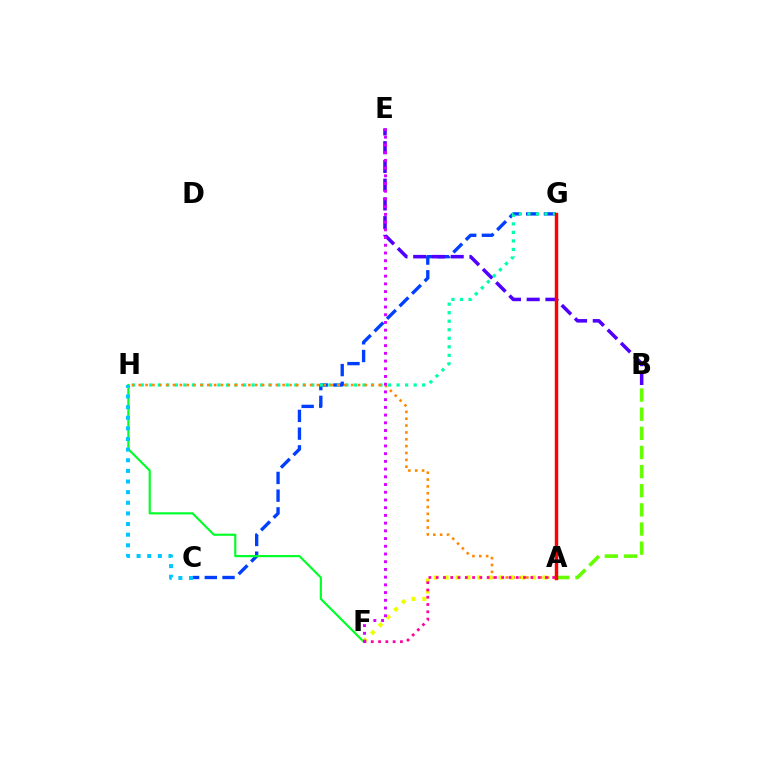{('C', 'G'): [{'color': '#003fff', 'line_style': 'dashed', 'thickness': 2.41}], ('B', 'E'): [{'color': '#4f00ff', 'line_style': 'dashed', 'thickness': 2.55}], ('A', 'B'): [{'color': '#66ff00', 'line_style': 'dashed', 'thickness': 2.6}], ('G', 'H'): [{'color': '#00ffaf', 'line_style': 'dotted', 'thickness': 2.32}], ('F', 'H'): [{'color': '#00ff27', 'line_style': 'solid', 'thickness': 1.55}], ('A', 'H'): [{'color': '#ff8800', 'line_style': 'dotted', 'thickness': 1.86}], ('C', 'H'): [{'color': '#00c7ff', 'line_style': 'dotted', 'thickness': 2.89}], ('A', 'F'): [{'color': '#eeff00', 'line_style': 'dotted', 'thickness': 2.96}, {'color': '#ff00a0', 'line_style': 'dotted', 'thickness': 1.98}], ('A', 'G'): [{'color': '#ff0000', 'line_style': 'solid', 'thickness': 2.47}], ('E', 'F'): [{'color': '#d600ff', 'line_style': 'dotted', 'thickness': 2.1}]}